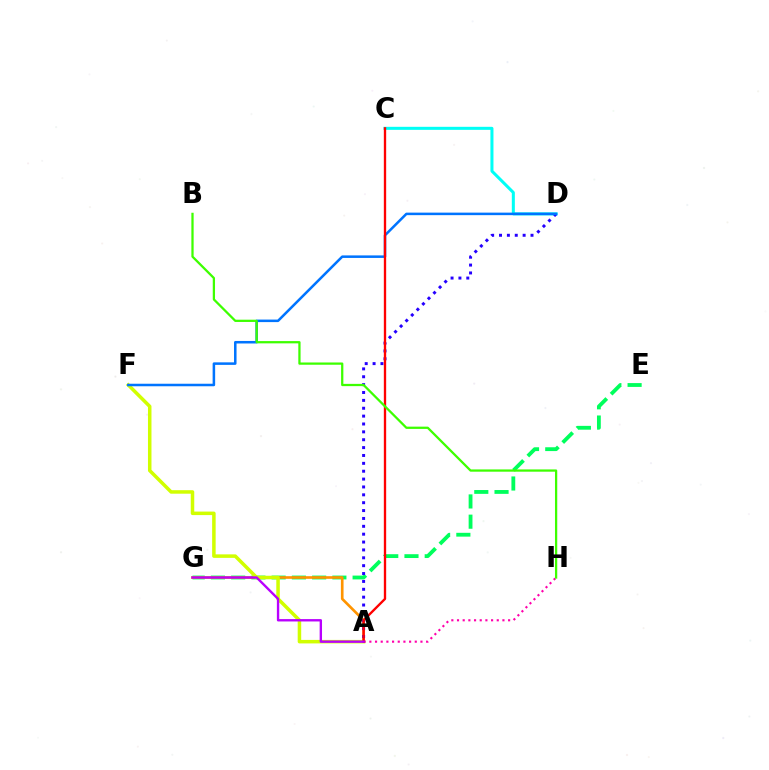{('E', 'G'): [{'color': '#00ff5c', 'line_style': 'dashed', 'thickness': 2.75}], ('C', 'D'): [{'color': '#00fff6', 'line_style': 'solid', 'thickness': 2.18}], ('A', 'G'): [{'color': '#ff9400', 'line_style': 'solid', 'thickness': 1.91}, {'color': '#b900ff', 'line_style': 'solid', 'thickness': 1.71}], ('A', 'D'): [{'color': '#2500ff', 'line_style': 'dotted', 'thickness': 2.14}], ('A', 'F'): [{'color': '#d1ff00', 'line_style': 'solid', 'thickness': 2.53}], ('A', 'H'): [{'color': '#ff00ac', 'line_style': 'dotted', 'thickness': 1.54}], ('D', 'F'): [{'color': '#0074ff', 'line_style': 'solid', 'thickness': 1.82}], ('A', 'C'): [{'color': '#ff0000', 'line_style': 'solid', 'thickness': 1.68}], ('B', 'H'): [{'color': '#3dff00', 'line_style': 'solid', 'thickness': 1.63}]}